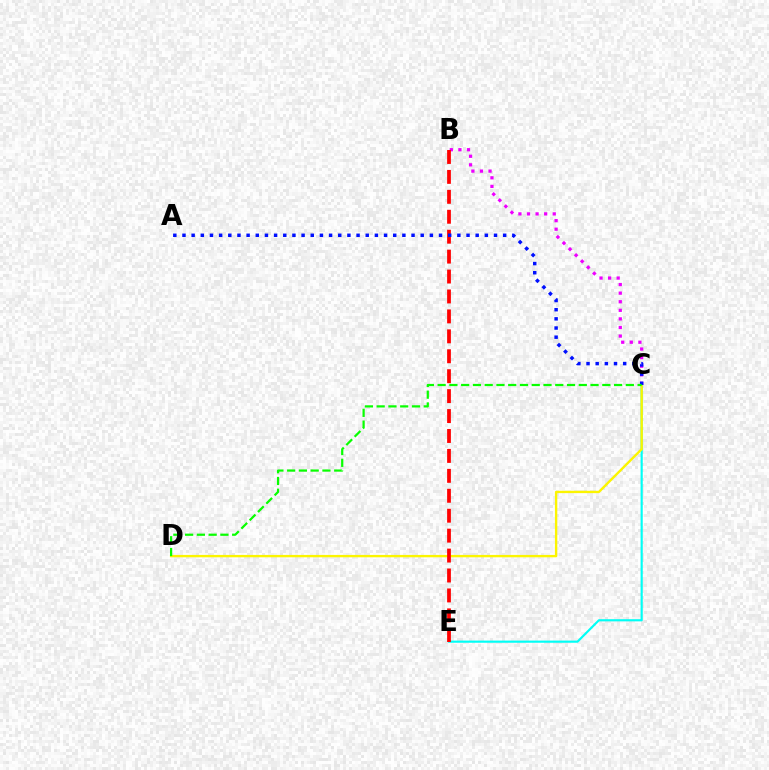{('C', 'E'): [{'color': '#00fff6', 'line_style': 'solid', 'thickness': 1.56}], ('B', 'C'): [{'color': '#ee00ff', 'line_style': 'dotted', 'thickness': 2.33}], ('C', 'D'): [{'color': '#fcf500', 'line_style': 'solid', 'thickness': 1.7}, {'color': '#08ff00', 'line_style': 'dashed', 'thickness': 1.6}], ('B', 'E'): [{'color': '#ff0000', 'line_style': 'dashed', 'thickness': 2.71}], ('A', 'C'): [{'color': '#0010ff', 'line_style': 'dotted', 'thickness': 2.49}]}